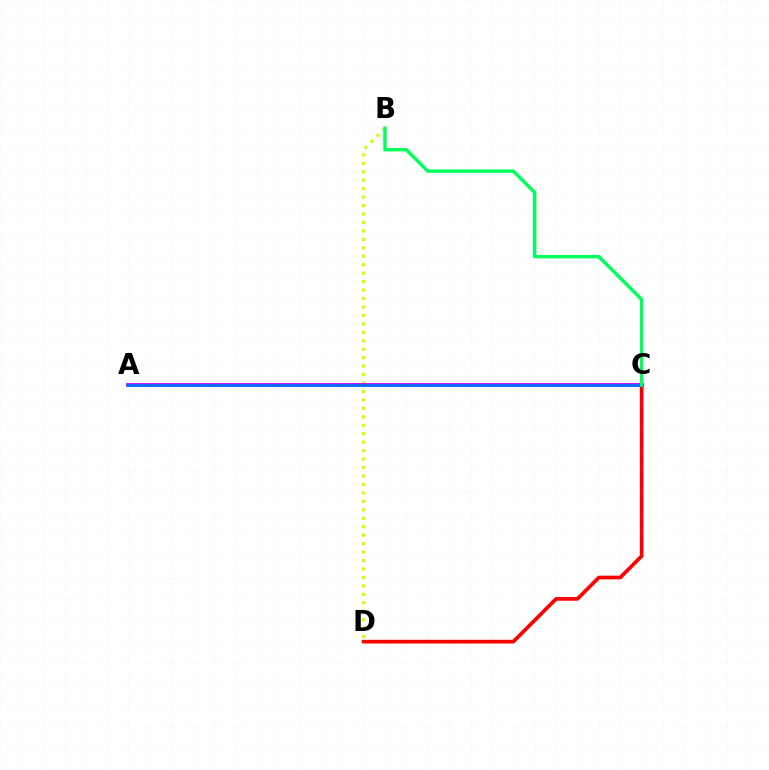{('B', 'D'): [{'color': '#d1ff00', 'line_style': 'dotted', 'thickness': 2.3}], ('A', 'C'): [{'color': '#b900ff', 'line_style': 'solid', 'thickness': 2.71}, {'color': '#0074ff', 'line_style': 'solid', 'thickness': 1.97}], ('C', 'D'): [{'color': '#ff0000', 'line_style': 'solid', 'thickness': 2.66}], ('B', 'C'): [{'color': '#00ff5c', 'line_style': 'solid', 'thickness': 2.47}]}